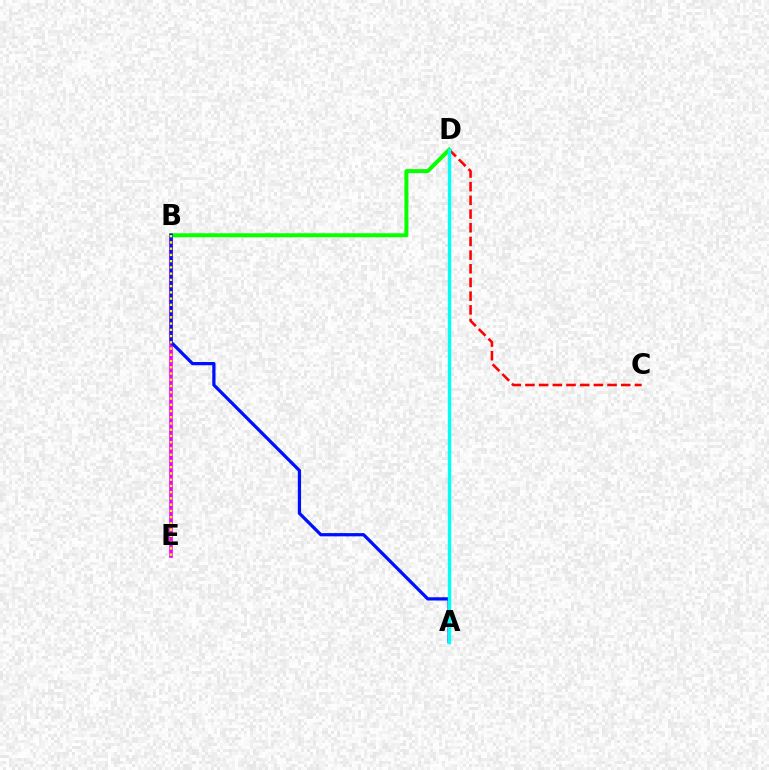{('B', 'E'): [{'color': '#ee00ff', 'line_style': 'solid', 'thickness': 2.63}, {'color': '#fcf500', 'line_style': 'dotted', 'thickness': 1.7}], ('C', 'D'): [{'color': '#ff0000', 'line_style': 'dashed', 'thickness': 1.86}], ('B', 'D'): [{'color': '#08ff00', 'line_style': 'solid', 'thickness': 2.87}], ('A', 'B'): [{'color': '#0010ff', 'line_style': 'solid', 'thickness': 2.34}], ('A', 'D'): [{'color': '#00fff6', 'line_style': 'solid', 'thickness': 2.42}]}